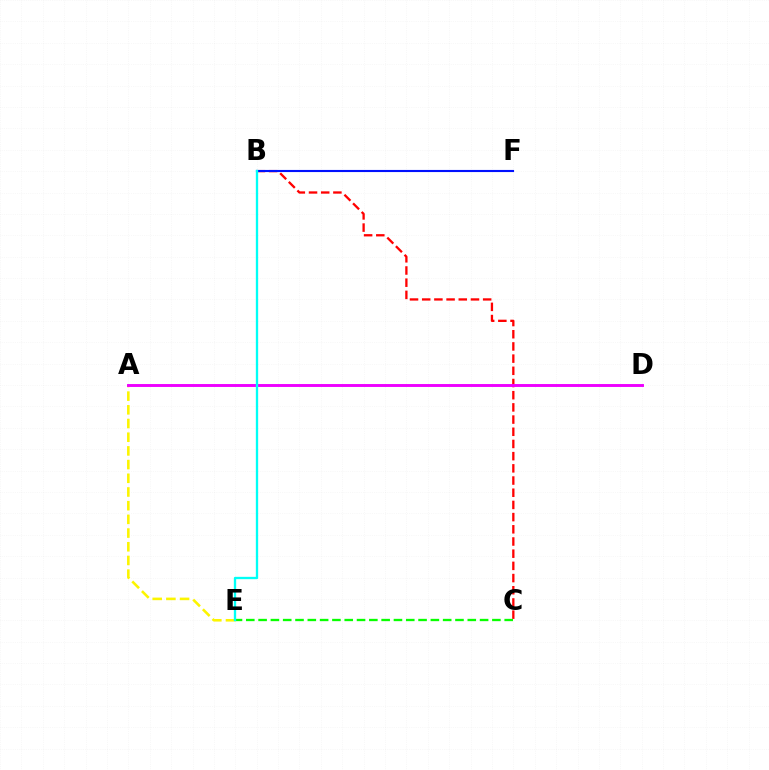{('A', 'E'): [{'color': '#fcf500', 'line_style': 'dashed', 'thickness': 1.86}], ('B', 'C'): [{'color': '#ff0000', 'line_style': 'dashed', 'thickness': 1.66}], ('B', 'F'): [{'color': '#0010ff', 'line_style': 'solid', 'thickness': 1.53}], ('A', 'D'): [{'color': '#ee00ff', 'line_style': 'solid', 'thickness': 2.1}], ('C', 'E'): [{'color': '#08ff00', 'line_style': 'dashed', 'thickness': 1.67}], ('B', 'E'): [{'color': '#00fff6', 'line_style': 'solid', 'thickness': 1.68}]}